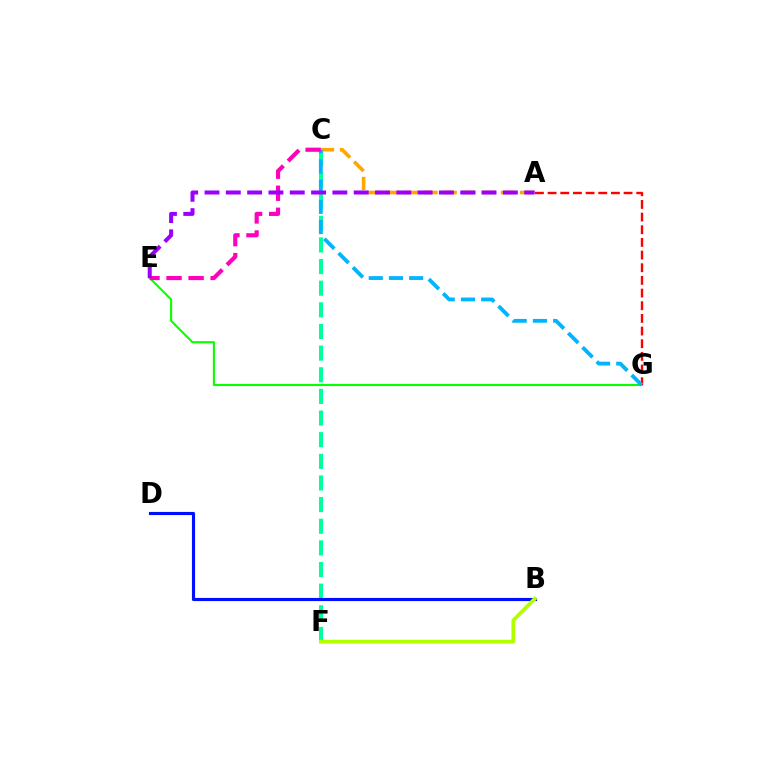{('E', 'G'): [{'color': '#08ff00', 'line_style': 'solid', 'thickness': 1.5}], ('C', 'F'): [{'color': '#00ff9d', 'line_style': 'dashed', 'thickness': 2.94}], ('A', 'G'): [{'color': '#ff0000', 'line_style': 'dashed', 'thickness': 1.72}], ('B', 'D'): [{'color': '#0010ff', 'line_style': 'solid', 'thickness': 2.26}], ('A', 'C'): [{'color': '#ffa500', 'line_style': 'dashed', 'thickness': 2.6}], ('C', 'G'): [{'color': '#00b5ff', 'line_style': 'dashed', 'thickness': 2.75}], ('B', 'F'): [{'color': '#b3ff00', 'line_style': 'solid', 'thickness': 2.74}], ('C', 'E'): [{'color': '#ff00bd', 'line_style': 'dashed', 'thickness': 2.99}], ('A', 'E'): [{'color': '#9b00ff', 'line_style': 'dashed', 'thickness': 2.9}]}